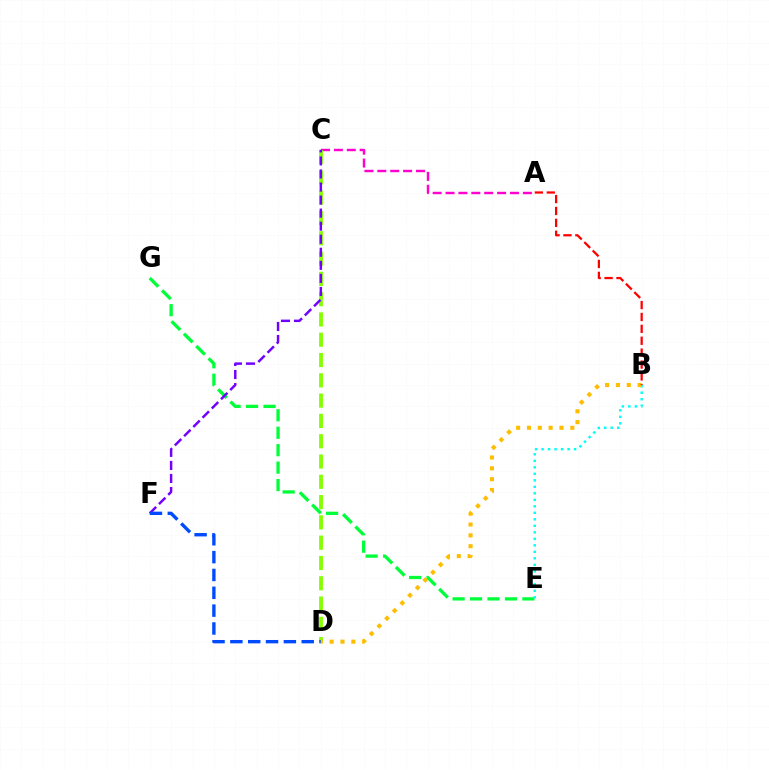{('A', 'C'): [{'color': '#ff00cf', 'line_style': 'dashed', 'thickness': 1.75}], ('E', 'G'): [{'color': '#00ff39', 'line_style': 'dashed', 'thickness': 2.37}], ('C', 'D'): [{'color': '#84ff00', 'line_style': 'dashed', 'thickness': 2.76}], ('C', 'F'): [{'color': '#7200ff', 'line_style': 'dashed', 'thickness': 1.77}], ('B', 'E'): [{'color': '#00fff6', 'line_style': 'dotted', 'thickness': 1.77}], ('D', 'F'): [{'color': '#004bff', 'line_style': 'dashed', 'thickness': 2.42}], ('B', 'D'): [{'color': '#ffbd00', 'line_style': 'dotted', 'thickness': 2.95}], ('A', 'B'): [{'color': '#ff0000', 'line_style': 'dashed', 'thickness': 1.62}]}